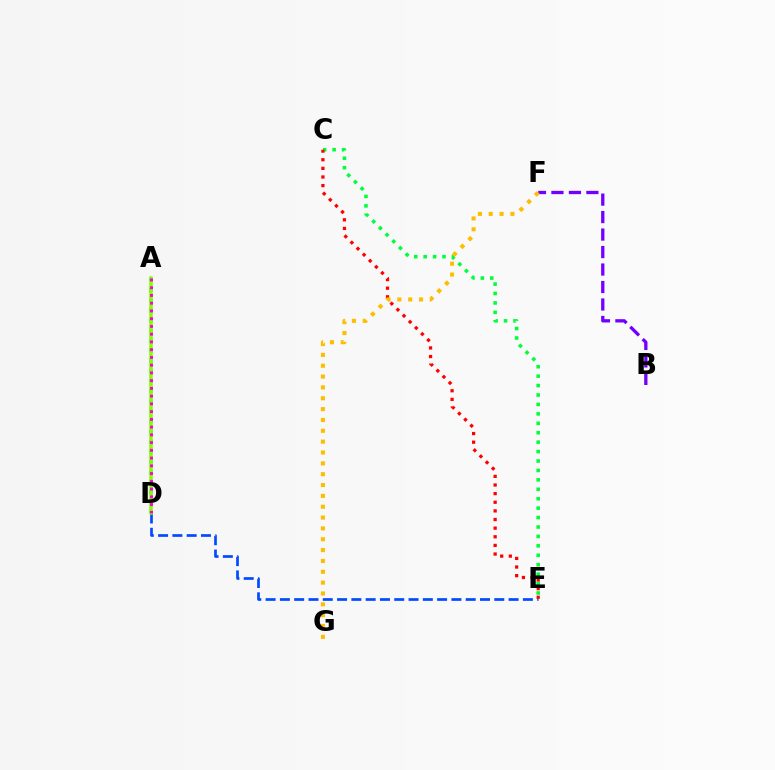{('B', 'F'): [{'color': '#7200ff', 'line_style': 'dashed', 'thickness': 2.37}], ('A', 'D'): [{'color': '#00fff6', 'line_style': 'dotted', 'thickness': 2.75}, {'color': '#84ff00', 'line_style': 'solid', 'thickness': 2.56}, {'color': '#ff00cf', 'line_style': 'dotted', 'thickness': 2.1}], ('D', 'E'): [{'color': '#004bff', 'line_style': 'dashed', 'thickness': 1.94}], ('C', 'E'): [{'color': '#00ff39', 'line_style': 'dotted', 'thickness': 2.56}, {'color': '#ff0000', 'line_style': 'dotted', 'thickness': 2.34}], ('F', 'G'): [{'color': '#ffbd00', 'line_style': 'dotted', 'thickness': 2.95}]}